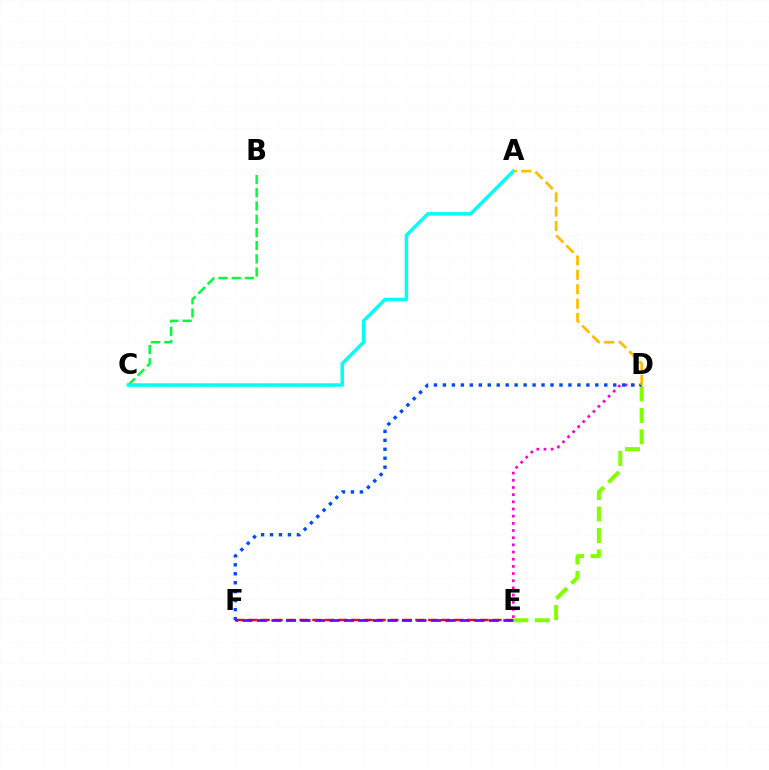{('B', 'C'): [{'color': '#00ff39', 'line_style': 'dashed', 'thickness': 1.8}], ('E', 'F'): [{'color': '#ff0000', 'line_style': 'dashed', 'thickness': 1.75}, {'color': '#7200ff', 'line_style': 'dashed', 'thickness': 1.97}], ('D', 'E'): [{'color': '#ff00cf', 'line_style': 'dotted', 'thickness': 1.95}, {'color': '#84ff00', 'line_style': 'dashed', 'thickness': 2.92}], ('A', 'C'): [{'color': '#00fff6', 'line_style': 'solid', 'thickness': 2.5}], ('D', 'F'): [{'color': '#004bff', 'line_style': 'dotted', 'thickness': 2.44}], ('A', 'D'): [{'color': '#ffbd00', 'line_style': 'dashed', 'thickness': 1.96}]}